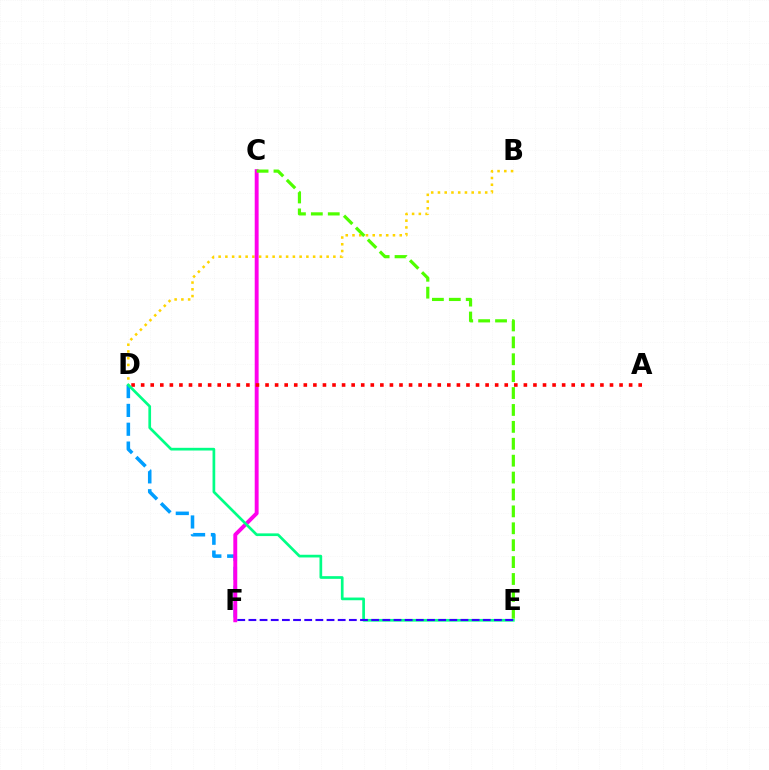{('D', 'F'): [{'color': '#009eff', 'line_style': 'dashed', 'thickness': 2.56}], ('B', 'D'): [{'color': '#ffd500', 'line_style': 'dotted', 'thickness': 1.83}], ('C', 'F'): [{'color': '#ff00ed', 'line_style': 'solid', 'thickness': 2.81}], ('A', 'D'): [{'color': '#ff0000', 'line_style': 'dotted', 'thickness': 2.6}], ('D', 'E'): [{'color': '#00ff86', 'line_style': 'solid', 'thickness': 1.94}], ('C', 'E'): [{'color': '#4fff00', 'line_style': 'dashed', 'thickness': 2.3}], ('E', 'F'): [{'color': '#3700ff', 'line_style': 'dashed', 'thickness': 1.52}]}